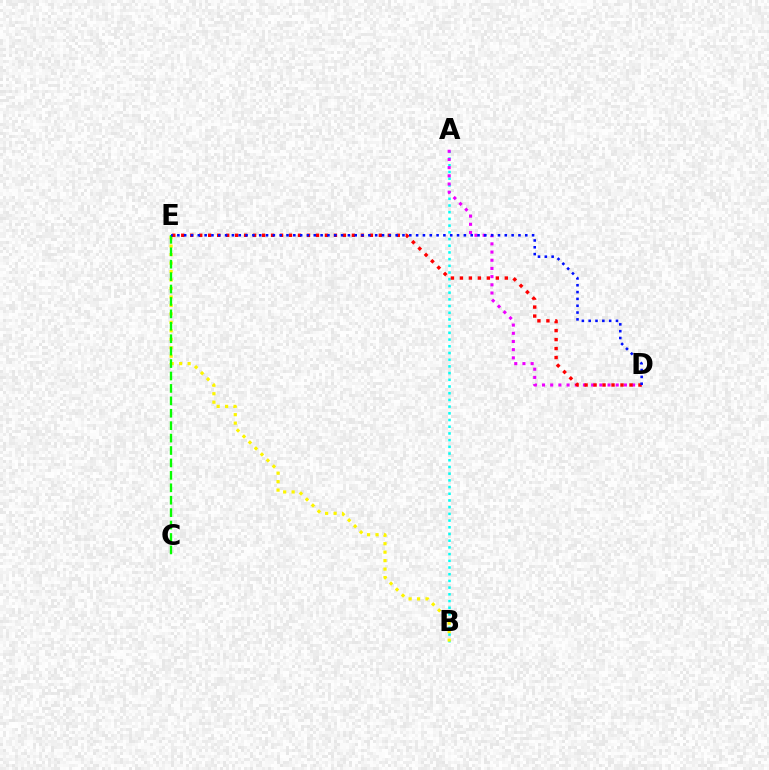{('A', 'B'): [{'color': '#00fff6', 'line_style': 'dotted', 'thickness': 1.82}], ('B', 'E'): [{'color': '#fcf500', 'line_style': 'dotted', 'thickness': 2.3}], ('C', 'E'): [{'color': '#08ff00', 'line_style': 'dashed', 'thickness': 1.69}], ('A', 'D'): [{'color': '#ee00ff', 'line_style': 'dotted', 'thickness': 2.23}], ('D', 'E'): [{'color': '#ff0000', 'line_style': 'dotted', 'thickness': 2.44}, {'color': '#0010ff', 'line_style': 'dotted', 'thickness': 1.85}]}